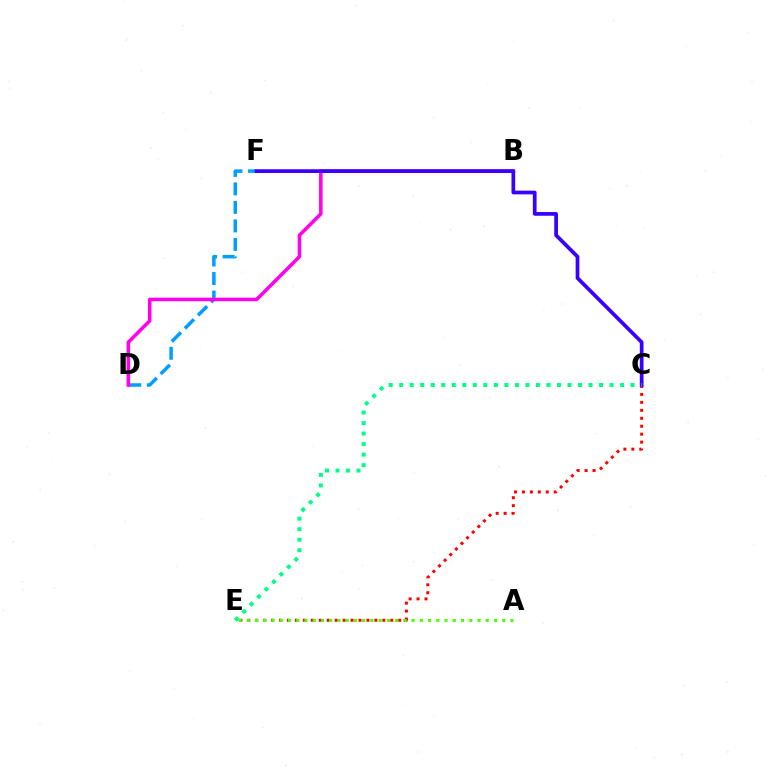{('C', 'E'): [{'color': '#ff0000', 'line_style': 'dotted', 'thickness': 2.16}, {'color': '#00ff86', 'line_style': 'dotted', 'thickness': 2.86}], ('B', 'F'): [{'color': '#ffd500', 'line_style': 'solid', 'thickness': 2.3}], ('A', 'E'): [{'color': '#4fff00', 'line_style': 'dotted', 'thickness': 2.24}], ('D', 'F'): [{'color': '#009eff', 'line_style': 'dashed', 'thickness': 2.51}], ('B', 'D'): [{'color': '#ff00ed', 'line_style': 'solid', 'thickness': 2.55}], ('C', 'F'): [{'color': '#3700ff', 'line_style': 'solid', 'thickness': 2.68}]}